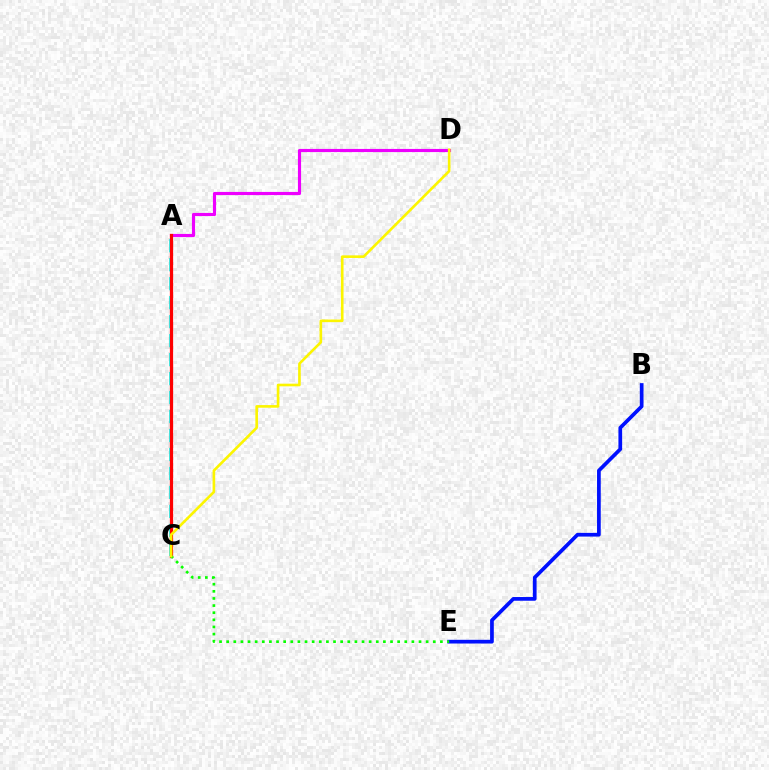{('B', 'E'): [{'color': '#0010ff', 'line_style': 'solid', 'thickness': 2.67}], ('A', 'D'): [{'color': '#ee00ff', 'line_style': 'solid', 'thickness': 2.26}], ('A', 'C'): [{'color': '#00fff6', 'line_style': 'dashed', 'thickness': 2.58}, {'color': '#ff0000', 'line_style': 'solid', 'thickness': 2.32}], ('C', 'E'): [{'color': '#08ff00', 'line_style': 'dotted', 'thickness': 1.94}], ('C', 'D'): [{'color': '#fcf500', 'line_style': 'solid', 'thickness': 1.89}]}